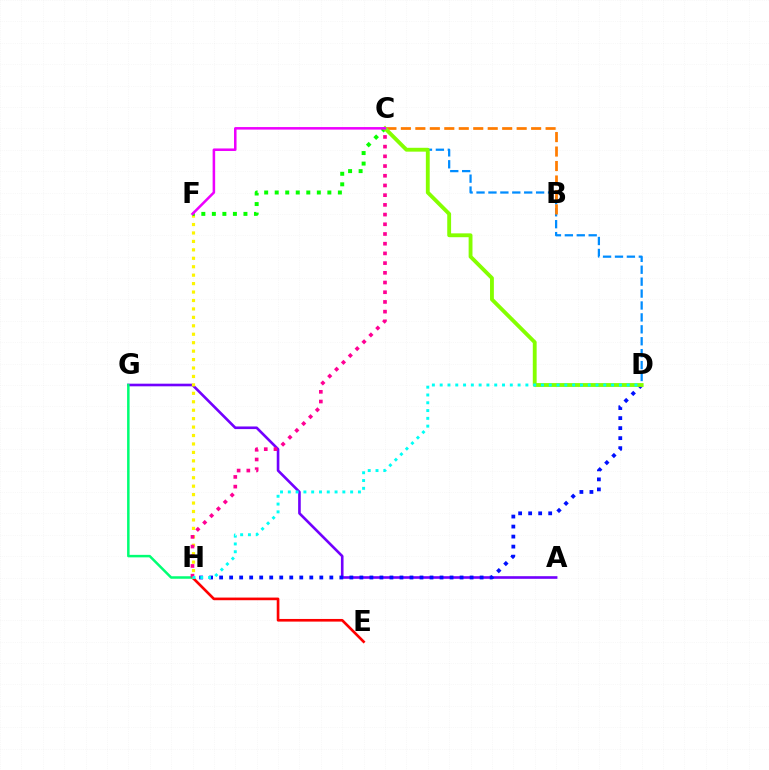{('A', 'G'): [{'color': '#7200ff', 'line_style': 'solid', 'thickness': 1.89}], ('D', 'H'): [{'color': '#0010ff', 'line_style': 'dotted', 'thickness': 2.72}, {'color': '#00fff6', 'line_style': 'dotted', 'thickness': 2.12}], ('E', 'H'): [{'color': '#ff0000', 'line_style': 'solid', 'thickness': 1.91}], ('C', 'D'): [{'color': '#008cff', 'line_style': 'dashed', 'thickness': 1.62}, {'color': '#84ff00', 'line_style': 'solid', 'thickness': 2.77}], ('B', 'C'): [{'color': '#ff7c00', 'line_style': 'dashed', 'thickness': 1.97}], ('G', 'H'): [{'color': '#00ff74', 'line_style': 'solid', 'thickness': 1.8}], ('F', 'H'): [{'color': '#fcf500', 'line_style': 'dotted', 'thickness': 2.29}], ('C', 'H'): [{'color': '#ff0094', 'line_style': 'dotted', 'thickness': 2.64}], ('C', 'F'): [{'color': '#08ff00', 'line_style': 'dotted', 'thickness': 2.86}, {'color': '#ee00ff', 'line_style': 'solid', 'thickness': 1.82}]}